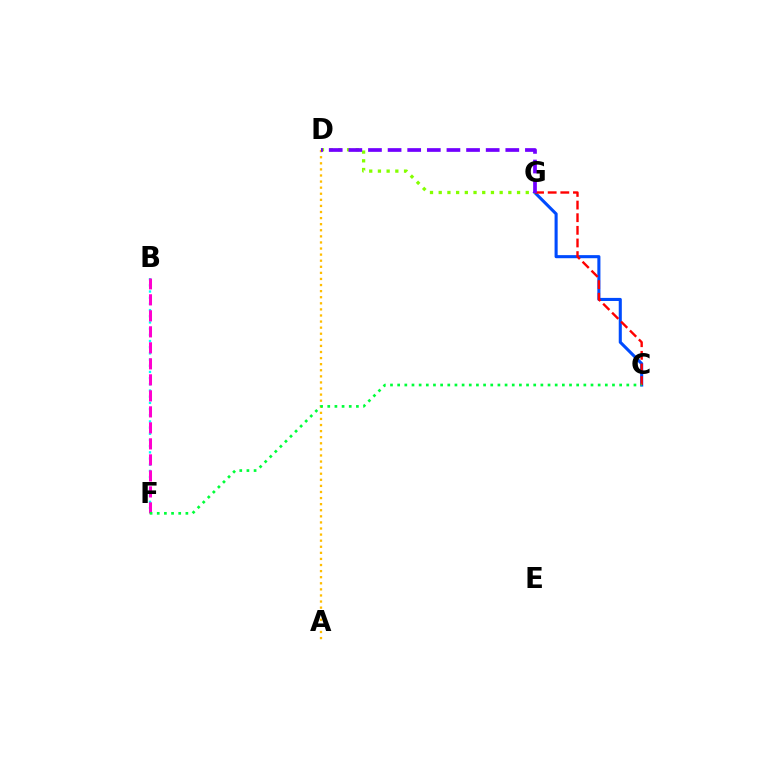{('C', 'G'): [{'color': '#004bff', 'line_style': 'solid', 'thickness': 2.22}, {'color': '#ff0000', 'line_style': 'dashed', 'thickness': 1.72}], ('B', 'F'): [{'color': '#00fff6', 'line_style': 'dotted', 'thickness': 1.68}, {'color': '#ff00cf', 'line_style': 'dashed', 'thickness': 2.17}], ('D', 'G'): [{'color': '#84ff00', 'line_style': 'dotted', 'thickness': 2.37}, {'color': '#7200ff', 'line_style': 'dashed', 'thickness': 2.67}], ('A', 'D'): [{'color': '#ffbd00', 'line_style': 'dotted', 'thickness': 1.65}], ('C', 'F'): [{'color': '#00ff39', 'line_style': 'dotted', 'thickness': 1.95}]}